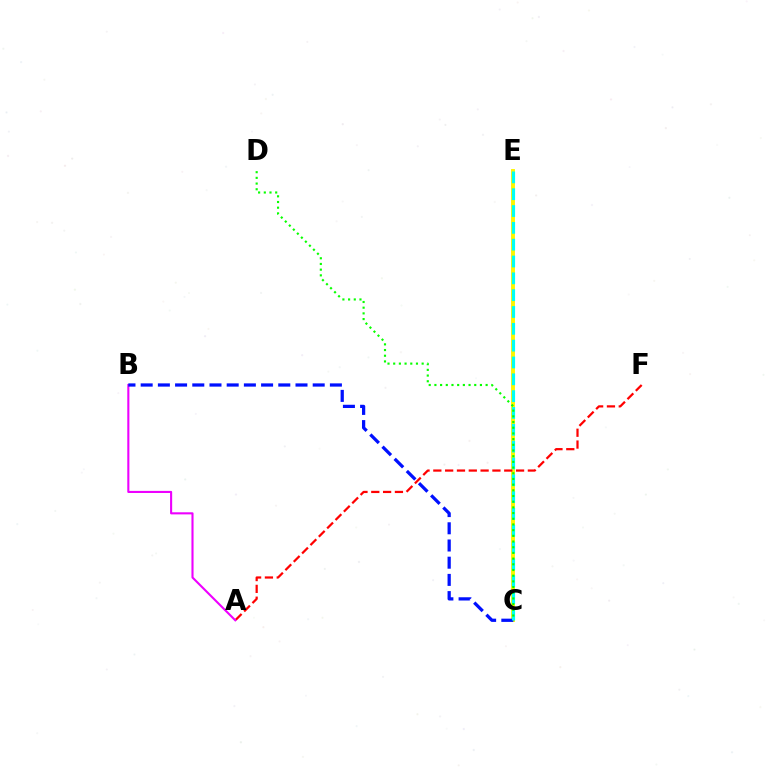{('C', 'E'): [{'color': '#fcf500', 'line_style': 'solid', 'thickness': 2.8}, {'color': '#00fff6', 'line_style': 'dashed', 'thickness': 2.29}], ('A', 'F'): [{'color': '#ff0000', 'line_style': 'dashed', 'thickness': 1.61}], ('A', 'B'): [{'color': '#ee00ff', 'line_style': 'solid', 'thickness': 1.51}], ('B', 'C'): [{'color': '#0010ff', 'line_style': 'dashed', 'thickness': 2.34}], ('C', 'D'): [{'color': '#08ff00', 'line_style': 'dotted', 'thickness': 1.55}]}